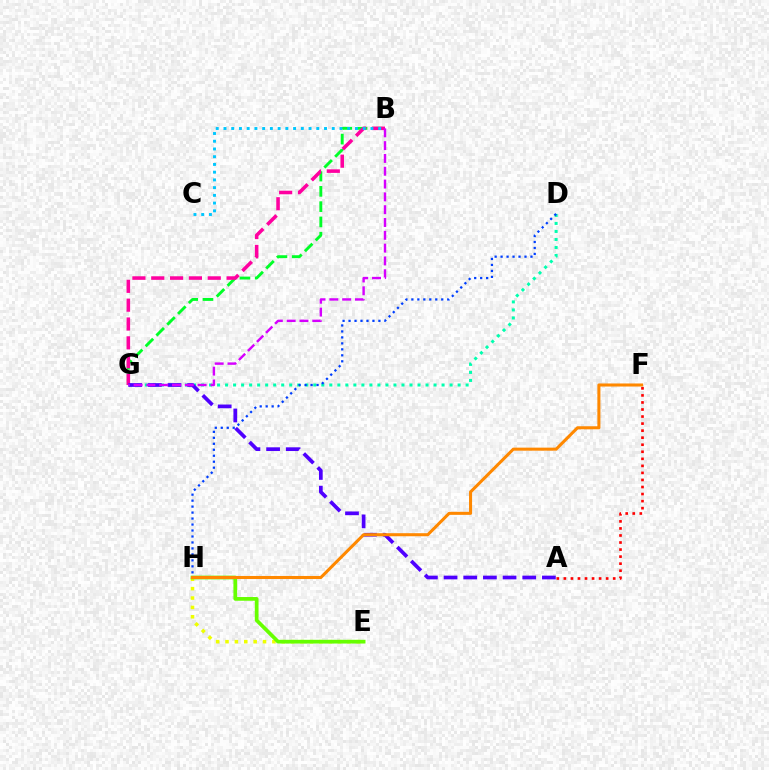{('D', 'G'): [{'color': '#00ffaf', 'line_style': 'dotted', 'thickness': 2.18}], ('B', 'G'): [{'color': '#00ff27', 'line_style': 'dashed', 'thickness': 2.08}, {'color': '#ff00a0', 'line_style': 'dashed', 'thickness': 2.56}, {'color': '#d600ff', 'line_style': 'dashed', 'thickness': 1.74}], ('D', 'H'): [{'color': '#003fff', 'line_style': 'dotted', 'thickness': 1.62}], ('A', 'G'): [{'color': '#4f00ff', 'line_style': 'dashed', 'thickness': 2.67}], ('A', 'F'): [{'color': '#ff0000', 'line_style': 'dotted', 'thickness': 1.91}], ('E', 'H'): [{'color': '#eeff00', 'line_style': 'dotted', 'thickness': 2.55}, {'color': '#66ff00', 'line_style': 'solid', 'thickness': 2.68}], ('F', 'H'): [{'color': '#ff8800', 'line_style': 'solid', 'thickness': 2.2}], ('B', 'C'): [{'color': '#00c7ff', 'line_style': 'dotted', 'thickness': 2.1}]}